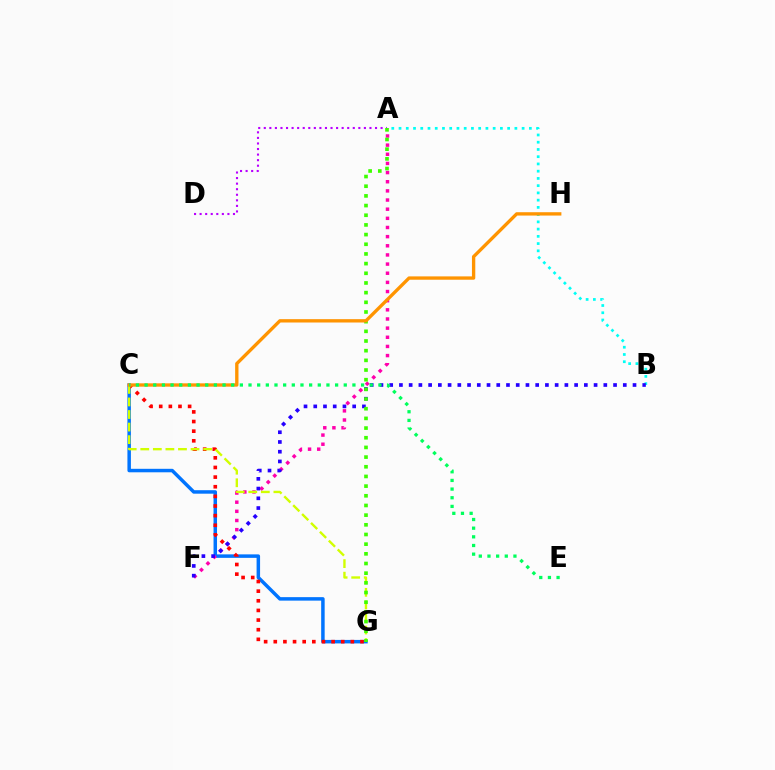{('C', 'G'): [{'color': '#0074ff', 'line_style': 'solid', 'thickness': 2.51}, {'color': '#ff0000', 'line_style': 'dotted', 'thickness': 2.62}, {'color': '#d1ff00', 'line_style': 'dashed', 'thickness': 1.71}], ('A', 'F'): [{'color': '#ff00ac', 'line_style': 'dotted', 'thickness': 2.49}], ('A', 'B'): [{'color': '#00fff6', 'line_style': 'dotted', 'thickness': 1.97}], ('A', 'D'): [{'color': '#b900ff', 'line_style': 'dotted', 'thickness': 1.51}], ('B', 'F'): [{'color': '#2500ff', 'line_style': 'dotted', 'thickness': 2.64}], ('A', 'G'): [{'color': '#3dff00', 'line_style': 'dotted', 'thickness': 2.63}], ('C', 'H'): [{'color': '#ff9400', 'line_style': 'solid', 'thickness': 2.4}], ('C', 'E'): [{'color': '#00ff5c', 'line_style': 'dotted', 'thickness': 2.35}]}